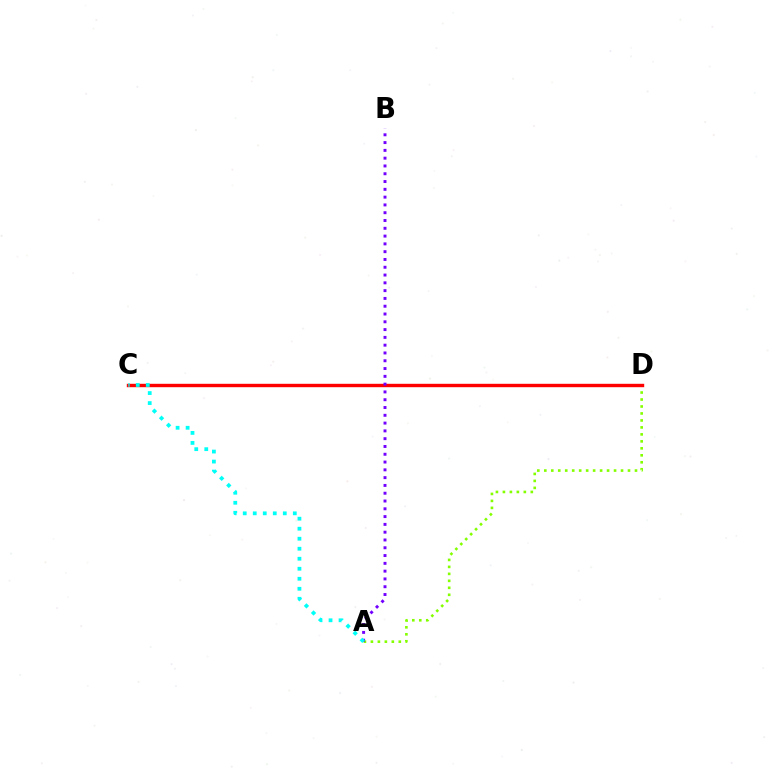{('A', 'D'): [{'color': '#84ff00', 'line_style': 'dotted', 'thickness': 1.9}], ('C', 'D'): [{'color': '#ff0000', 'line_style': 'solid', 'thickness': 2.45}], ('A', 'B'): [{'color': '#7200ff', 'line_style': 'dotted', 'thickness': 2.12}], ('A', 'C'): [{'color': '#00fff6', 'line_style': 'dotted', 'thickness': 2.72}]}